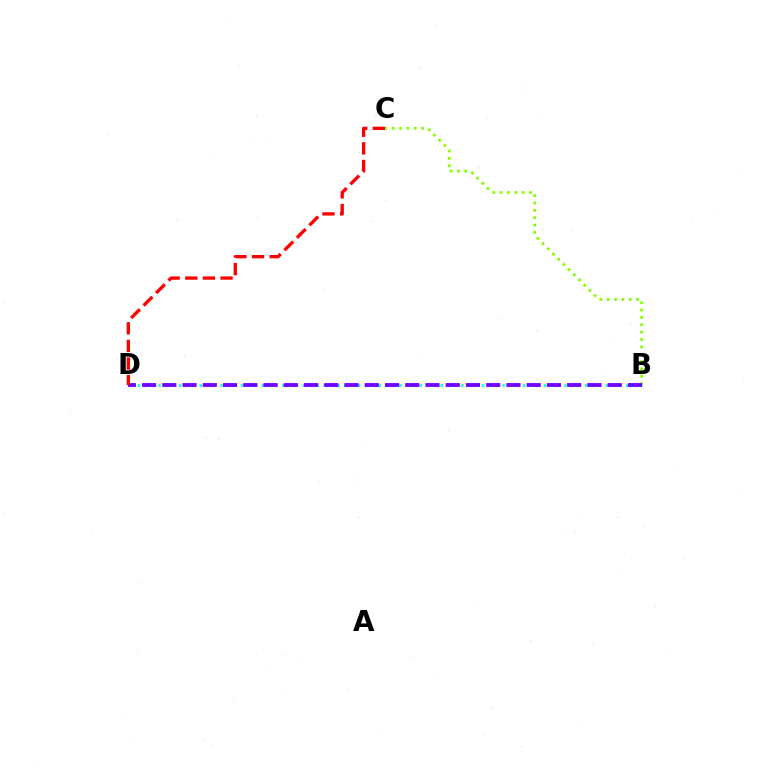{('B', 'C'): [{'color': '#84ff00', 'line_style': 'dotted', 'thickness': 2.0}], ('B', 'D'): [{'color': '#00fff6', 'line_style': 'dotted', 'thickness': 1.87}, {'color': '#7200ff', 'line_style': 'dashed', 'thickness': 2.75}], ('C', 'D'): [{'color': '#ff0000', 'line_style': 'dashed', 'thickness': 2.39}]}